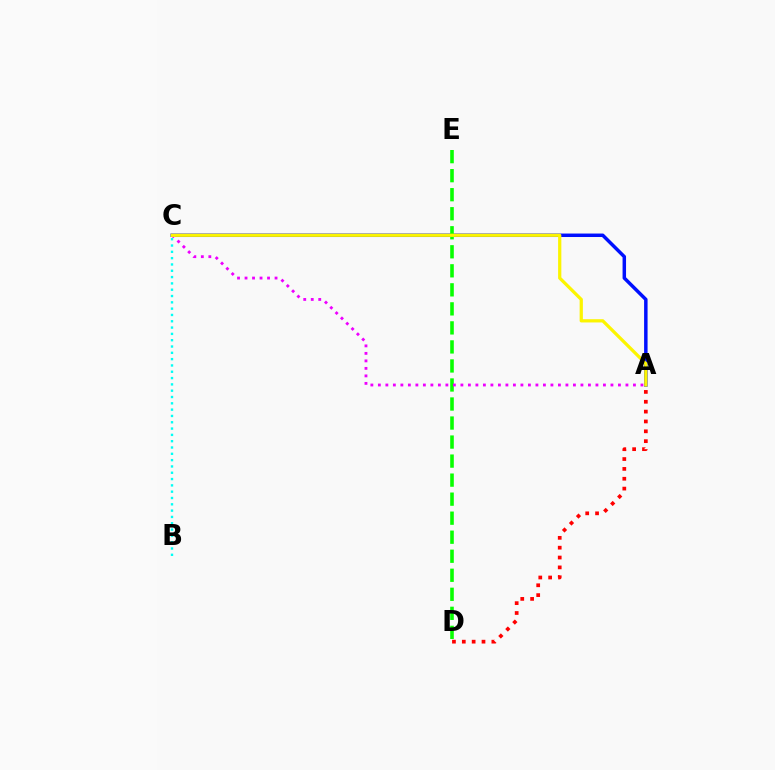{('A', 'D'): [{'color': '#ff0000', 'line_style': 'dotted', 'thickness': 2.68}], ('A', 'C'): [{'color': '#0010ff', 'line_style': 'solid', 'thickness': 2.5}, {'color': '#ee00ff', 'line_style': 'dotted', 'thickness': 2.04}, {'color': '#fcf500', 'line_style': 'solid', 'thickness': 2.33}], ('D', 'E'): [{'color': '#08ff00', 'line_style': 'dashed', 'thickness': 2.58}], ('B', 'C'): [{'color': '#00fff6', 'line_style': 'dotted', 'thickness': 1.71}]}